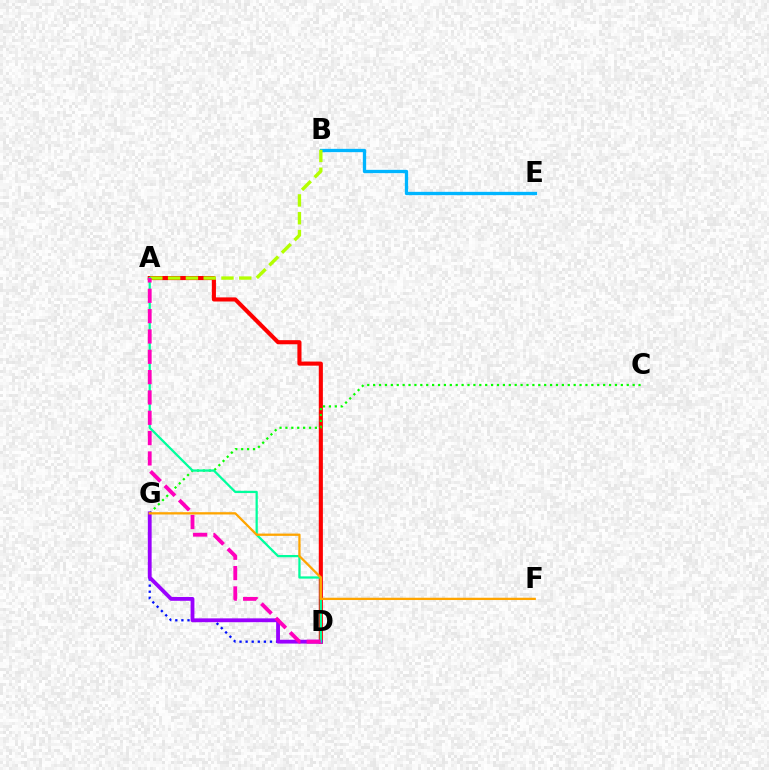{('A', 'D'): [{'color': '#ff0000', 'line_style': 'solid', 'thickness': 2.95}, {'color': '#00ff9d', 'line_style': 'solid', 'thickness': 1.62}, {'color': '#ff00bd', 'line_style': 'dashed', 'thickness': 2.76}], ('D', 'G'): [{'color': '#0010ff', 'line_style': 'dotted', 'thickness': 1.65}, {'color': '#9b00ff', 'line_style': 'solid', 'thickness': 2.76}], ('B', 'E'): [{'color': '#00b5ff', 'line_style': 'solid', 'thickness': 2.39}], ('C', 'G'): [{'color': '#08ff00', 'line_style': 'dotted', 'thickness': 1.6}], ('A', 'B'): [{'color': '#b3ff00', 'line_style': 'dashed', 'thickness': 2.42}], ('F', 'G'): [{'color': '#ffa500', 'line_style': 'solid', 'thickness': 1.65}]}